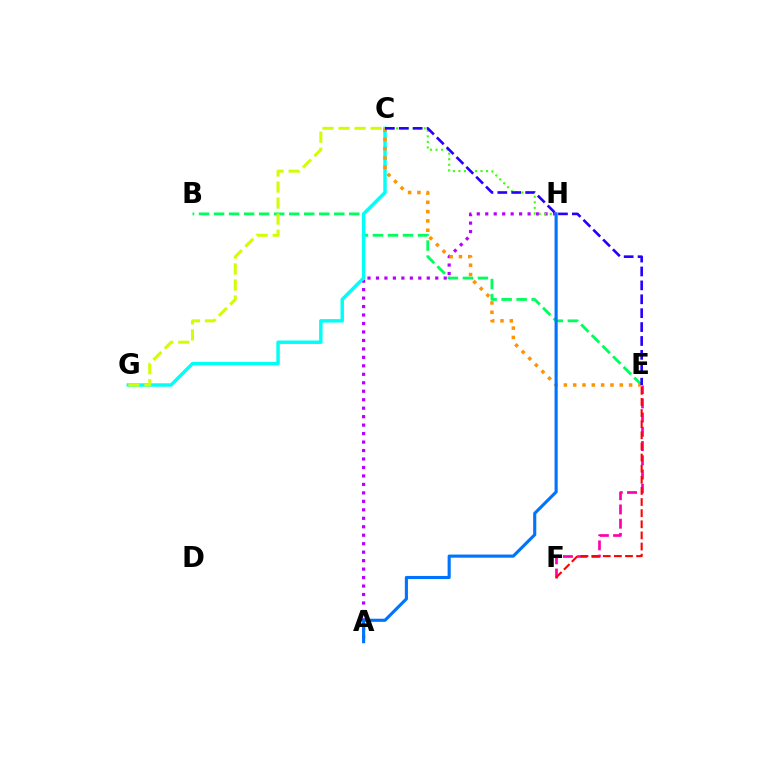{('E', 'F'): [{'color': '#ff00ac', 'line_style': 'dashed', 'thickness': 1.93}, {'color': '#ff0000', 'line_style': 'dashed', 'thickness': 1.51}], ('B', 'E'): [{'color': '#00ff5c', 'line_style': 'dashed', 'thickness': 2.04}], ('A', 'H'): [{'color': '#b900ff', 'line_style': 'dotted', 'thickness': 2.3}, {'color': '#0074ff', 'line_style': 'solid', 'thickness': 2.25}], ('C', 'G'): [{'color': '#00fff6', 'line_style': 'solid', 'thickness': 2.49}, {'color': '#d1ff00', 'line_style': 'dashed', 'thickness': 2.18}], ('C', 'H'): [{'color': '#3dff00', 'line_style': 'dotted', 'thickness': 1.5}], ('C', 'E'): [{'color': '#ff9400', 'line_style': 'dotted', 'thickness': 2.53}, {'color': '#2500ff', 'line_style': 'dashed', 'thickness': 1.89}]}